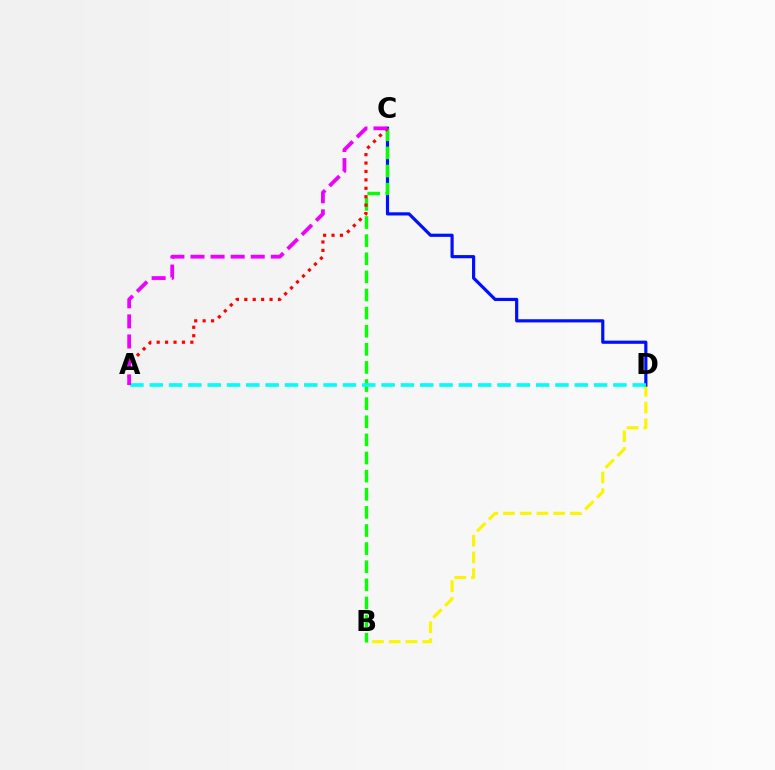{('B', 'D'): [{'color': '#fcf500', 'line_style': 'dashed', 'thickness': 2.27}], ('C', 'D'): [{'color': '#0010ff', 'line_style': 'solid', 'thickness': 2.29}], ('B', 'C'): [{'color': '#08ff00', 'line_style': 'dashed', 'thickness': 2.46}], ('A', 'D'): [{'color': '#00fff6', 'line_style': 'dashed', 'thickness': 2.62}], ('A', 'C'): [{'color': '#ff0000', 'line_style': 'dotted', 'thickness': 2.29}, {'color': '#ee00ff', 'line_style': 'dashed', 'thickness': 2.73}]}